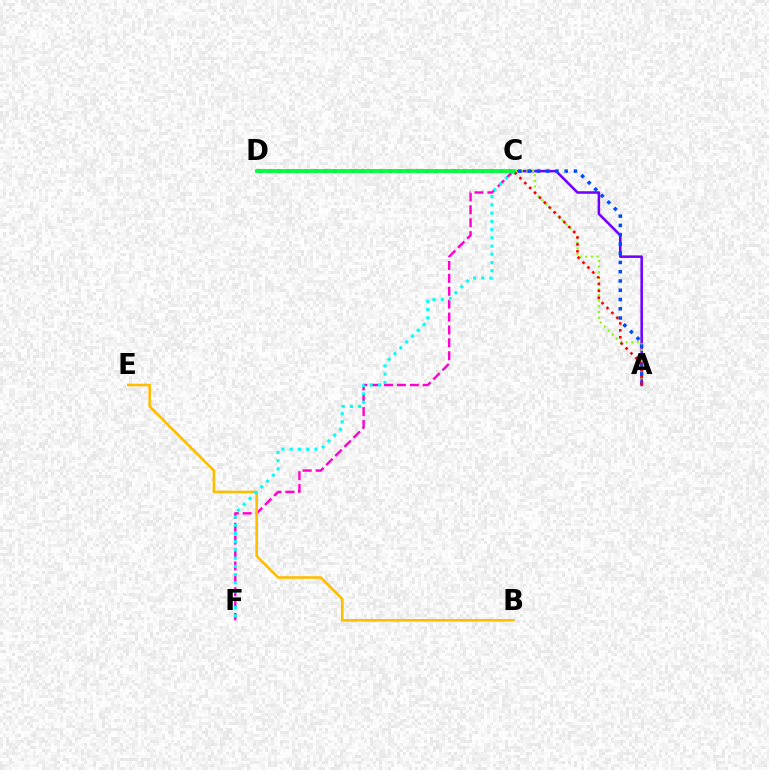{('C', 'F'): [{'color': '#ff00cf', 'line_style': 'dashed', 'thickness': 1.75}, {'color': '#00fff6', 'line_style': 'dotted', 'thickness': 2.24}], ('A', 'C'): [{'color': '#7200ff', 'line_style': 'solid', 'thickness': 1.84}, {'color': '#84ff00', 'line_style': 'dotted', 'thickness': 1.54}, {'color': '#ff0000', 'line_style': 'dotted', 'thickness': 1.88}], ('A', 'D'): [{'color': '#004bff', 'line_style': 'dotted', 'thickness': 2.52}], ('B', 'E'): [{'color': '#ffbd00', 'line_style': 'solid', 'thickness': 1.87}], ('C', 'D'): [{'color': '#00ff39', 'line_style': 'solid', 'thickness': 2.72}]}